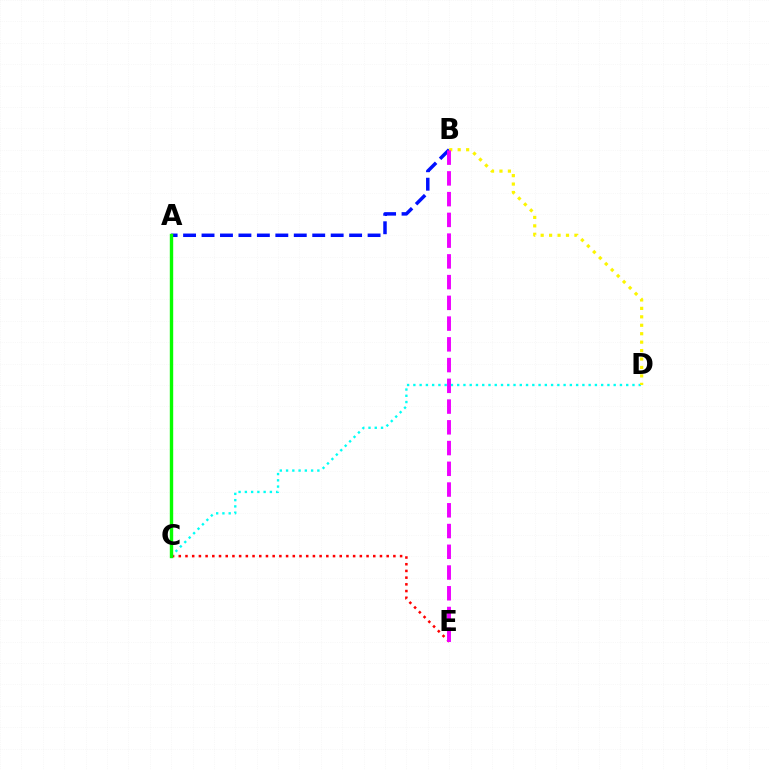{('A', 'B'): [{'color': '#0010ff', 'line_style': 'dashed', 'thickness': 2.51}], ('C', 'E'): [{'color': '#ff0000', 'line_style': 'dotted', 'thickness': 1.82}], ('C', 'D'): [{'color': '#00fff6', 'line_style': 'dotted', 'thickness': 1.7}], ('A', 'C'): [{'color': '#08ff00', 'line_style': 'solid', 'thickness': 2.44}], ('B', 'D'): [{'color': '#fcf500', 'line_style': 'dotted', 'thickness': 2.29}], ('B', 'E'): [{'color': '#ee00ff', 'line_style': 'dashed', 'thickness': 2.82}]}